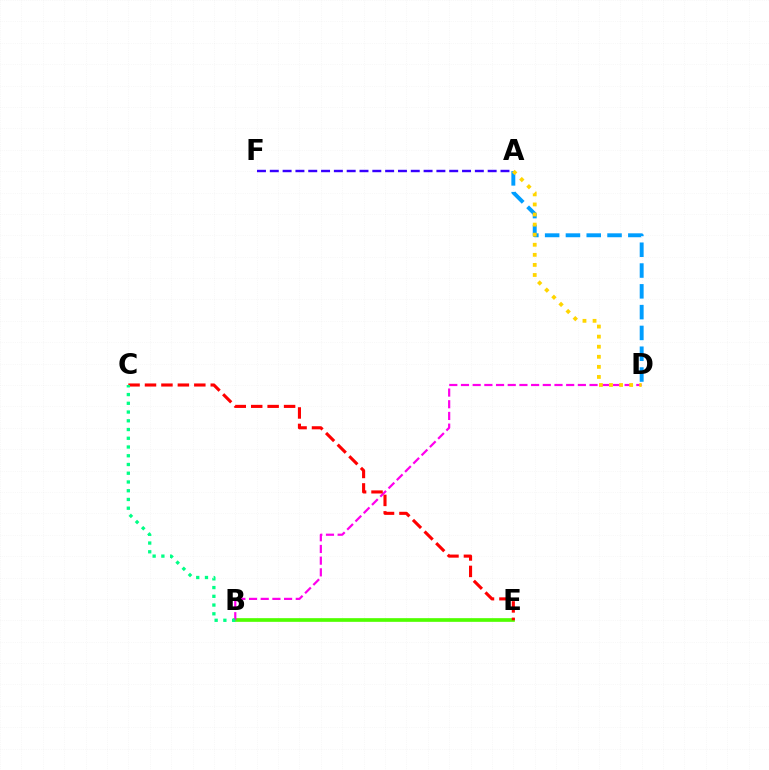{('A', 'F'): [{'color': '#3700ff', 'line_style': 'dashed', 'thickness': 1.74}], ('B', 'E'): [{'color': '#4fff00', 'line_style': 'solid', 'thickness': 2.65}], ('A', 'D'): [{'color': '#009eff', 'line_style': 'dashed', 'thickness': 2.83}, {'color': '#ffd500', 'line_style': 'dotted', 'thickness': 2.74}], ('B', 'D'): [{'color': '#ff00ed', 'line_style': 'dashed', 'thickness': 1.59}], ('C', 'E'): [{'color': '#ff0000', 'line_style': 'dashed', 'thickness': 2.23}], ('B', 'C'): [{'color': '#00ff86', 'line_style': 'dotted', 'thickness': 2.38}]}